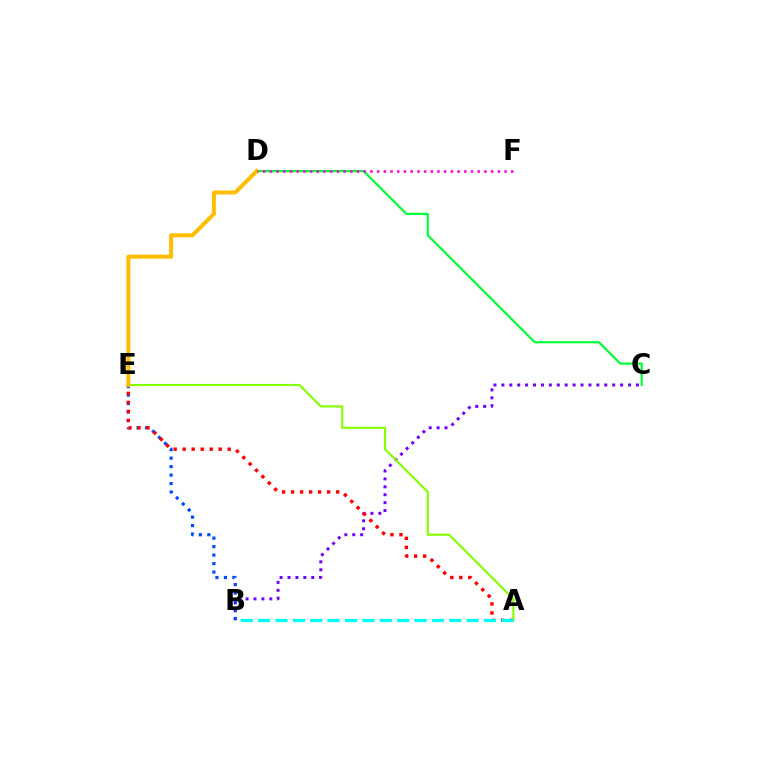{('B', 'C'): [{'color': '#7200ff', 'line_style': 'dotted', 'thickness': 2.15}], ('B', 'E'): [{'color': '#004bff', 'line_style': 'dotted', 'thickness': 2.3}], ('A', 'E'): [{'color': '#ff0000', 'line_style': 'dotted', 'thickness': 2.45}, {'color': '#84ff00', 'line_style': 'solid', 'thickness': 1.54}], ('C', 'D'): [{'color': '#00ff39', 'line_style': 'solid', 'thickness': 1.57}], ('D', 'E'): [{'color': '#ffbd00', 'line_style': 'solid', 'thickness': 2.88}], ('A', 'B'): [{'color': '#00fff6', 'line_style': 'dashed', 'thickness': 2.36}], ('D', 'F'): [{'color': '#ff00cf', 'line_style': 'dotted', 'thickness': 1.82}]}